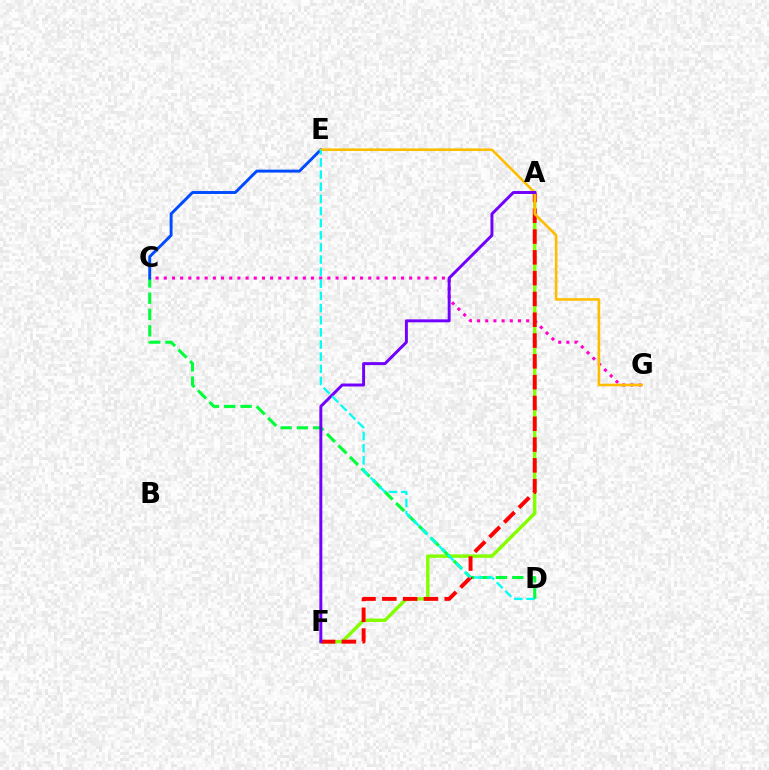{('A', 'F'): [{'color': '#84ff00', 'line_style': 'solid', 'thickness': 2.46}, {'color': '#ff0000', 'line_style': 'dashed', 'thickness': 2.83}, {'color': '#7200ff', 'line_style': 'solid', 'thickness': 2.12}], ('C', 'D'): [{'color': '#00ff39', 'line_style': 'dashed', 'thickness': 2.22}], ('C', 'G'): [{'color': '#ff00cf', 'line_style': 'dotted', 'thickness': 2.22}], ('C', 'E'): [{'color': '#004bff', 'line_style': 'solid', 'thickness': 2.1}], ('E', 'G'): [{'color': '#ffbd00', 'line_style': 'solid', 'thickness': 1.88}], ('D', 'E'): [{'color': '#00fff6', 'line_style': 'dashed', 'thickness': 1.65}]}